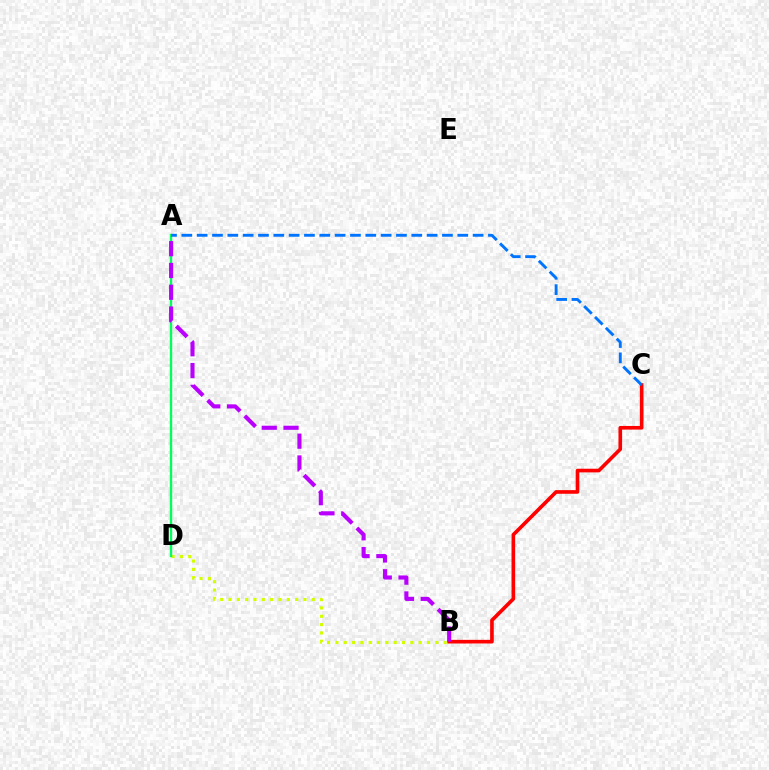{('B', 'D'): [{'color': '#d1ff00', 'line_style': 'dotted', 'thickness': 2.26}], ('A', 'D'): [{'color': '#00ff5c', 'line_style': 'solid', 'thickness': 1.72}], ('B', 'C'): [{'color': '#ff0000', 'line_style': 'solid', 'thickness': 2.62}], ('A', 'B'): [{'color': '#b900ff', 'line_style': 'dashed', 'thickness': 2.96}], ('A', 'C'): [{'color': '#0074ff', 'line_style': 'dashed', 'thickness': 2.08}]}